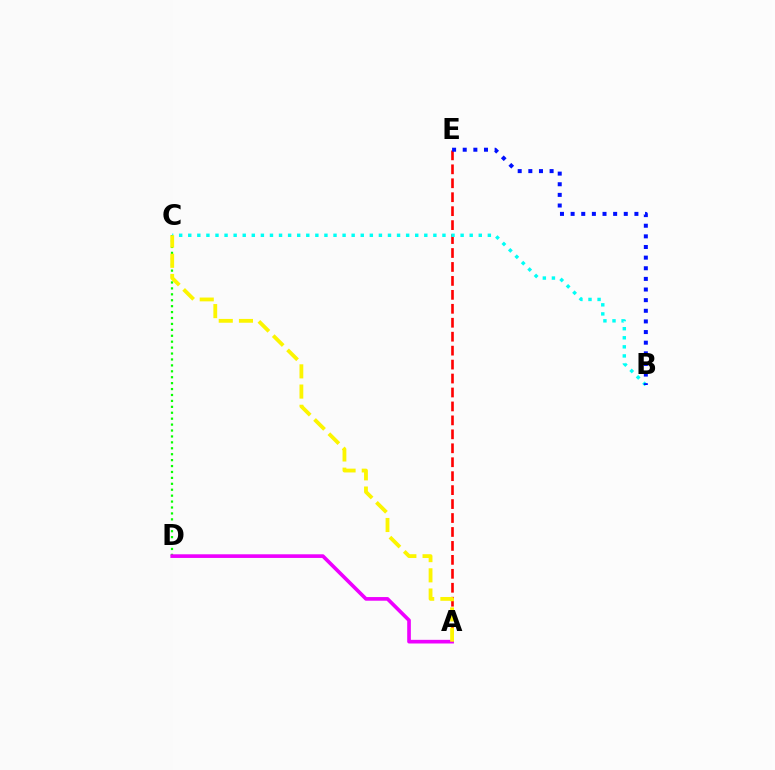{('C', 'D'): [{'color': '#08ff00', 'line_style': 'dotted', 'thickness': 1.61}], ('A', 'E'): [{'color': '#ff0000', 'line_style': 'dashed', 'thickness': 1.89}], ('A', 'D'): [{'color': '#ee00ff', 'line_style': 'solid', 'thickness': 2.63}], ('B', 'C'): [{'color': '#00fff6', 'line_style': 'dotted', 'thickness': 2.47}], ('B', 'E'): [{'color': '#0010ff', 'line_style': 'dotted', 'thickness': 2.89}], ('A', 'C'): [{'color': '#fcf500', 'line_style': 'dashed', 'thickness': 2.74}]}